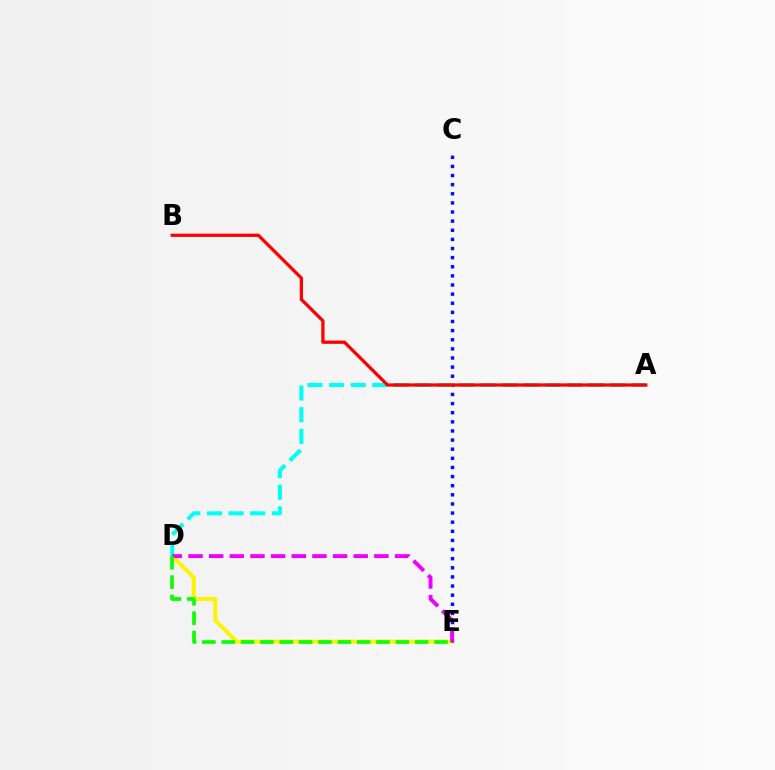{('D', 'E'): [{'color': '#fcf500', 'line_style': 'solid', 'thickness': 2.84}, {'color': '#ee00ff', 'line_style': 'dashed', 'thickness': 2.81}, {'color': '#08ff00', 'line_style': 'dashed', 'thickness': 2.63}], ('C', 'E'): [{'color': '#0010ff', 'line_style': 'dotted', 'thickness': 2.48}], ('A', 'D'): [{'color': '#00fff6', 'line_style': 'dashed', 'thickness': 2.94}], ('A', 'B'): [{'color': '#ff0000', 'line_style': 'solid', 'thickness': 2.34}]}